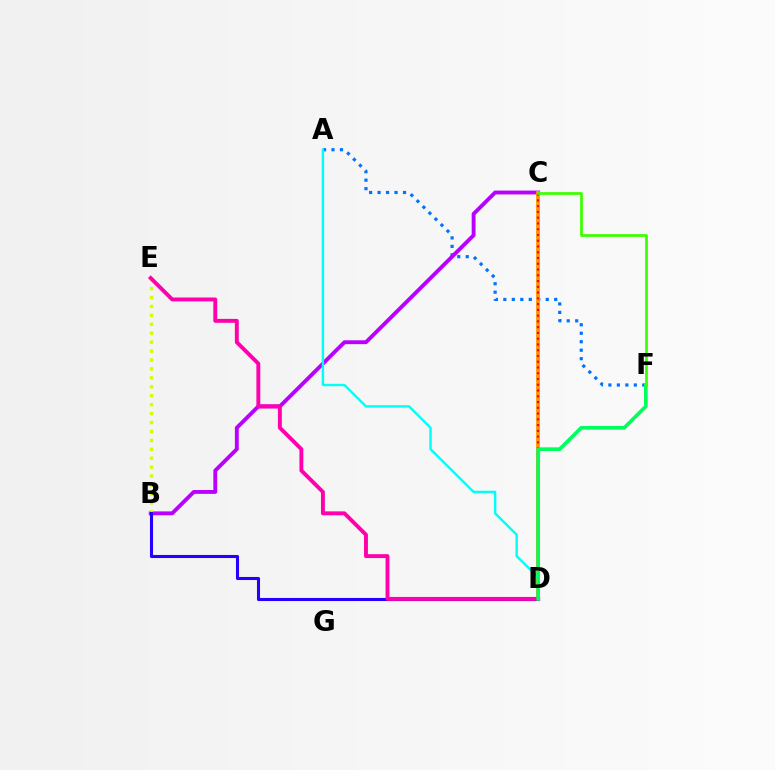{('A', 'F'): [{'color': '#0074ff', 'line_style': 'dotted', 'thickness': 2.3}], ('B', 'C'): [{'color': '#b900ff', 'line_style': 'solid', 'thickness': 2.79}], ('B', 'E'): [{'color': '#d1ff00', 'line_style': 'dotted', 'thickness': 2.43}], ('C', 'D'): [{'color': '#ff9400', 'line_style': 'solid', 'thickness': 2.72}, {'color': '#ff0000', 'line_style': 'dotted', 'thickness': 1.57}], ('A', 'D'): [{'color': '#00fff6', 'line_style': 'solid', 'thickness': 1.74}], ('B', 'D'): [{'color': '#2500ff', 'line_style': 'solid', 'thickness': 2.21}], ('D', 'E'): [{'color': '#ff00ac', 'line_style': 'solid', 'thickness': 2.81}], ('D', 'F'): [{'color': '#00ff5c', 'line_style': 'solid', 'thickness': 2.64}], ('C', 'F'): [{'color': '#3dff00', 'line_style': 'solid', 'thickness': 1.97}]}